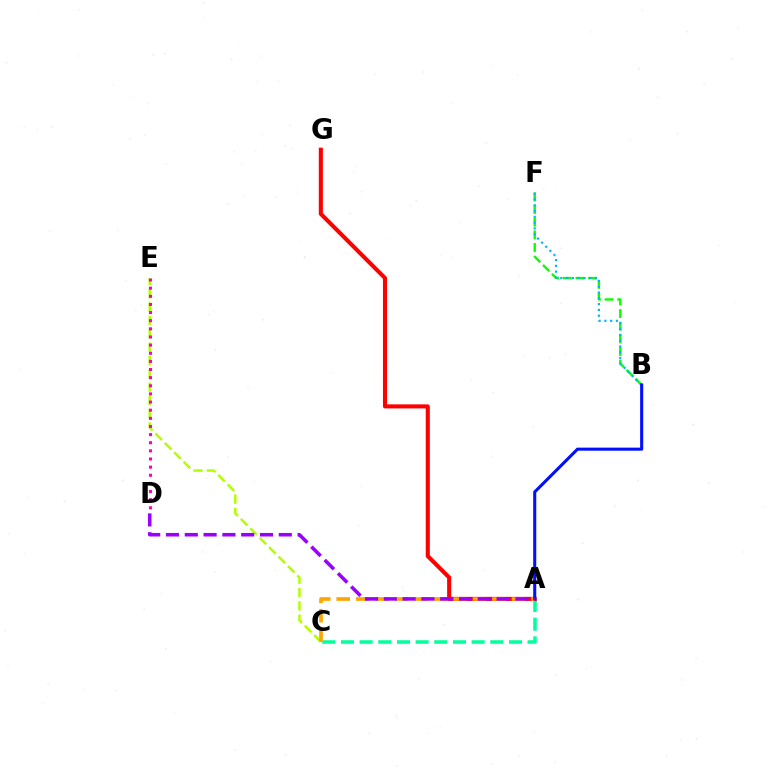{('C', 'E'): [{'color': '#b3ff00', 'line_style': 'dashed', 'thickness': 1.81}], ('B', 'F'): [{'color': '#08ff00', 'line_style': 'dashed', 'thickness': 1.72}, {'color': '#00b5ff', 'line_style': 'dotted', 'thickness': 1.57}], ('A', 'C'): [{'color': '#00ff9d', 'line_style': 'dashed', 'thickness': 2.54}, {'color': '#ffa500', 'line_style': 'dashed', 'thickness': 2.64}], ('A', 'G'): [{'color': '#ff0000', 'line_style': 'solid', 'thickness': 2.94}], ('D', 'E'): [{'color': '#ff00bd', 'line_style': 'dotted', 'thickness': 2.21}], ('A', 'B'): [{'color': '#0010ff', 'line_style': 'solid', 'thickness': 2.21}], ('A', 'D'): [{'color': '#9b00ff', 'line_style': 'dashed', 'thickness': 2.55}]}